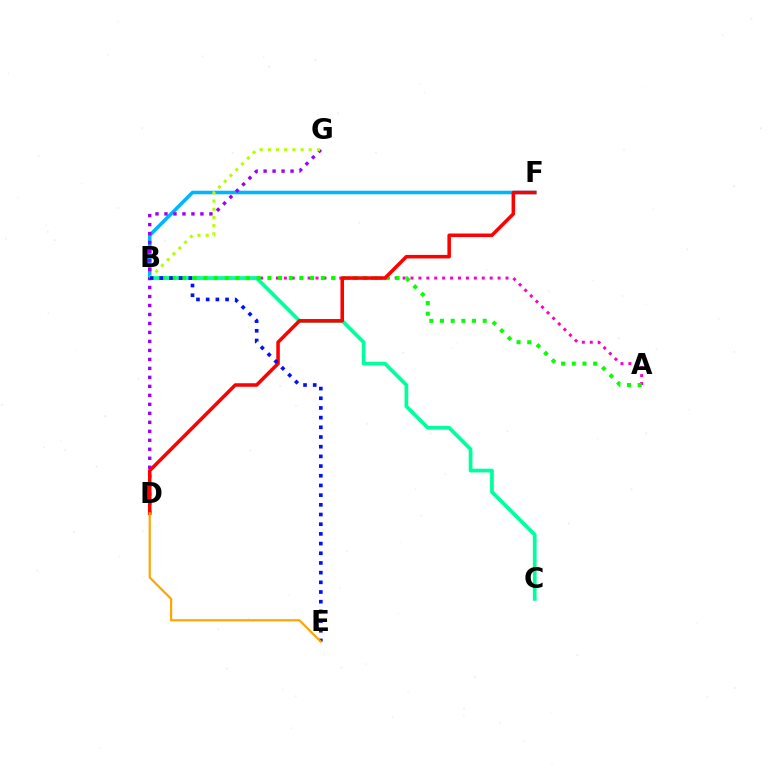{('B', 'F'): [{'color': '#00b5ff', 'line_style': 'solid', 'thickness': 2.56}], ('A', 'B'): [{'color': '#ff00bd', 'line_style': 'dotted', 'thickness': 2.15}, {'color': '#08ff00', 'line_style': 'dotted', 'thickness': 2.9}], ('B', 'C'): [{'color': '#00ff9d', 'line_style': 'solid', 'thickness': 2.69}], ('D', 'G'): [{'color': '#9b00ff', 'line_style': 'dotted', 'thickness': 2.44}], ('D', 'F'): [{'color': '#ff0000', 'line_style': 'solid', 'thickness': 2.54}], ('B', 'G'): [{'color': '#b3ff00', 'line_style': 'dotted', 'thickness': 2.22}], ('B', 'E'): [{'color': '#0010ff', 'line_style': 'dotted', 'thickness': 2.63}], ('D', 'E'): [{'color': '#ffa500', 'line_style': 'solid', 'thickness': 1.58}]}